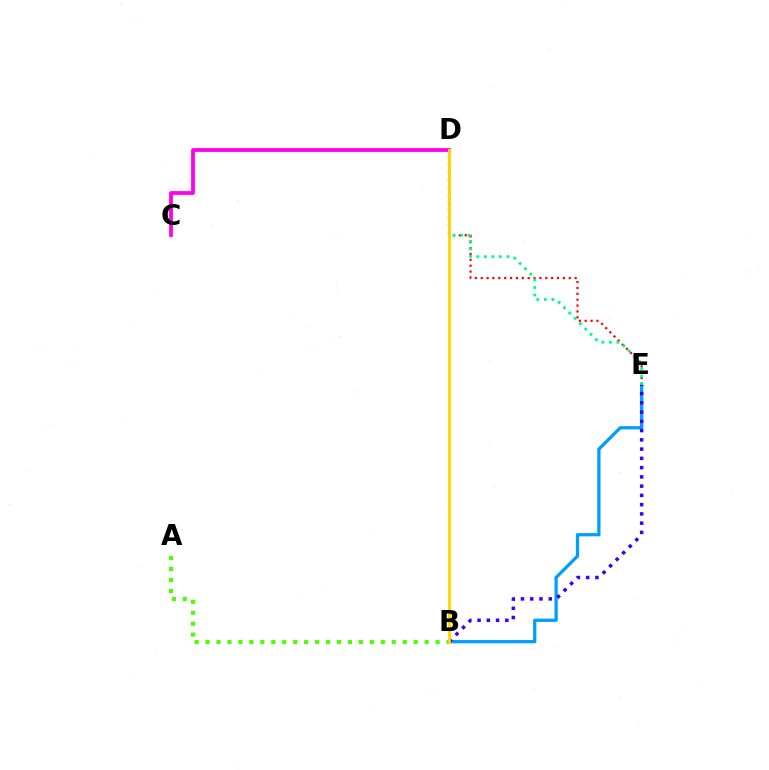{('B', 'E'): [{'color': '#009eff', 'line_style': 'solid', 'thickness': 2.35}, {'color': '#3700ff', 'line_style': 'dotted', 'thickness': 2.51}], ('D', 'E'): [{'color': '#ff0000', 'line_style': 'dotted', 'thickness': 1.6}, {'color': '#00ff86', 'line_style': 'dotted', 'thickness': 2.04}], ('C', 'D'): [{'color': '#ff00ed', 'line_style': 'solid', 'thickness': 2.73}], ('A', 'B'): [{'color': '#4fff00', 'line_style': 'dotted', 'thickness': 2.98}], ('B', 'D'): [{'color': '#ffd500', 'line_style': 'solid', 'thickness': 2.07}]}